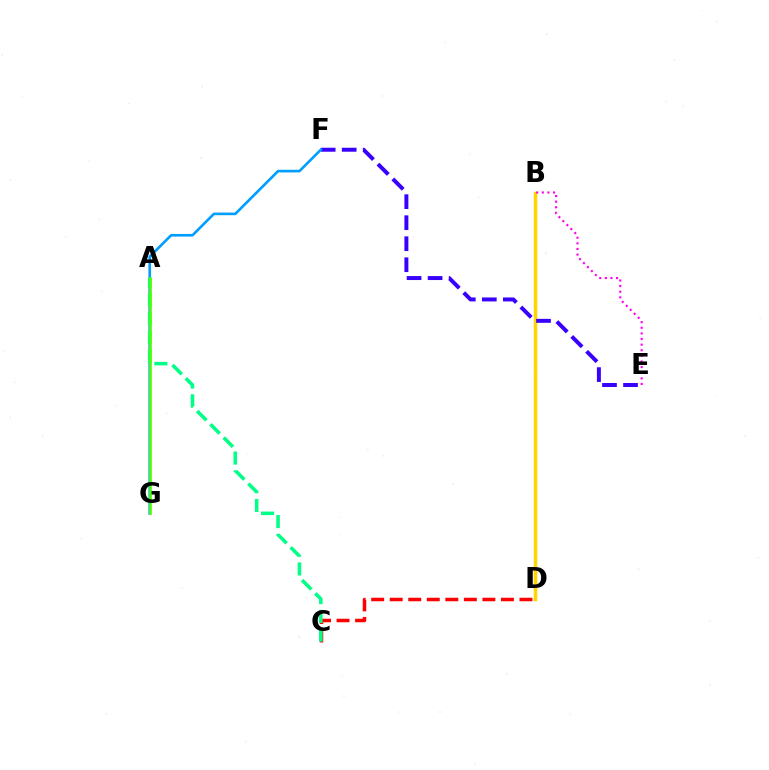{('C', 'D'): [{'color': '#ff0000', 'line_style': 'dashed', 'thickness': 2.52}], ('B', 'D'): [{'color': '#ffd500', 'line_style': 'solid', 'thickness': 2.51}], ('E', 'F'): [{'color': '#3700ff', 'line_style': 'dashed', 'thickness': 2.86}], ('F', 'G'): [{'color': '#009eff', 'line_style': 'solid', 'thickness': 1.89}], ('B', 'E'): [{'color': '#ff00ed', 'line_style': 'dotted', 'thickness': 1.53}], ('A', 'C'): [{'color': '#00ff86', 'line_style': 'dashed', 'thickness': 2.55}], ('A', 'G'): [{'color': '#4fff00', 'line_style': 'solid', 'thickness': 1.91}]}